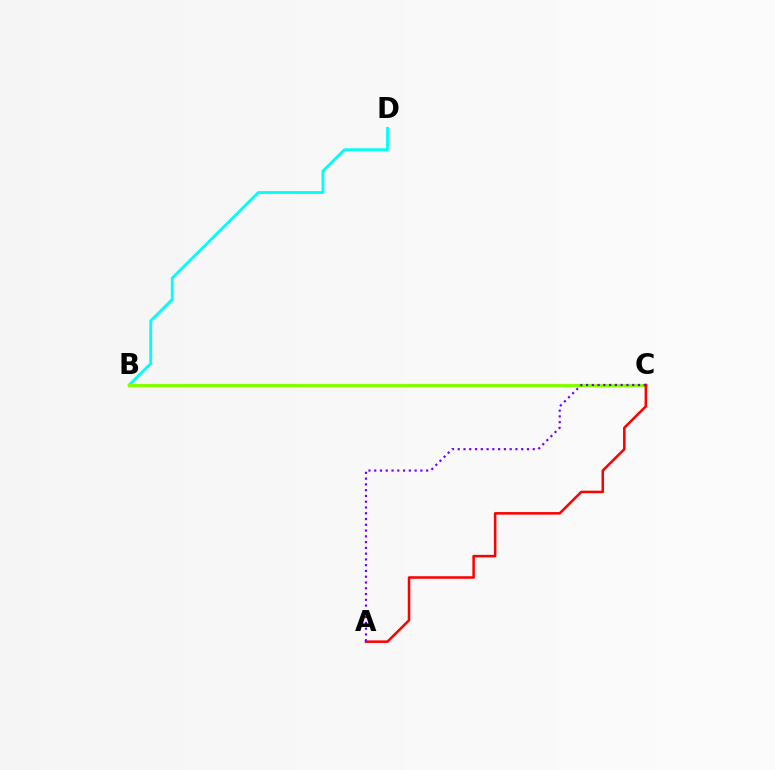{('B', 'D'): [{'color': '#00fff6', 'line_style': 'solid', 'thickness': 2.03}], ('B', 'C'): [{'color': '#84ff00', 'line_style': 'solid', 'thickness': 2.29}], ('A', 'C'): [{'color': '#ff0000', 'line_style': 'solid', 'thickness': 1.83}, {'color': '#7200ff', 'line_style': 'dotted', 'thickness': 1.57}]}